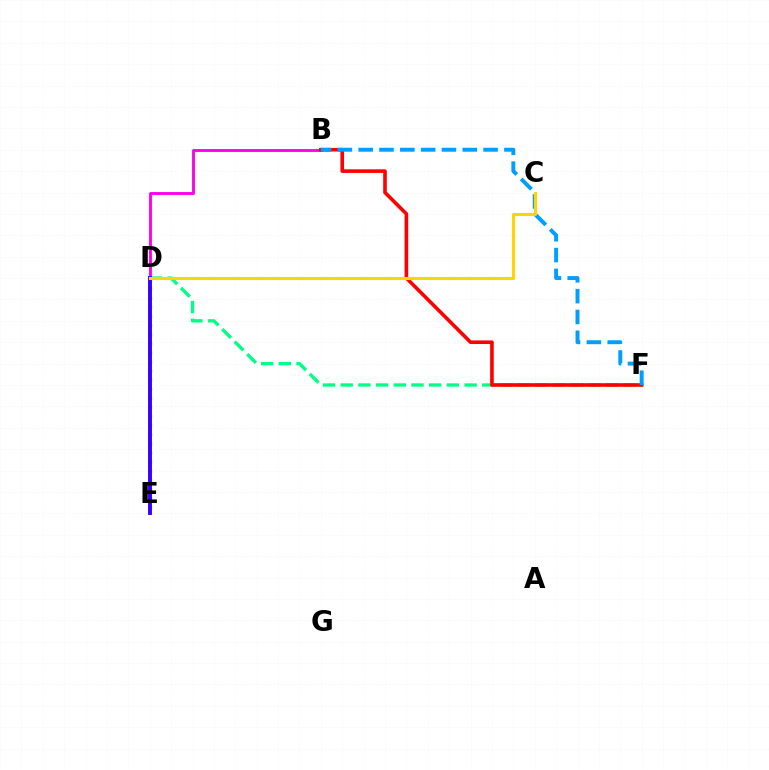{('B', 'D'): [{'color': '#ff00ed', 'line_style': 'solid', 'thickness': 2.07}], ('D', 'F'): [{'color': '#00ff86', 'line_style': 'dashed', 'thickness': 2.4}], ('B', 'F'): [{'color': '#ff0000', 'line_style': 'solid', 'thickness': 2.6}, {'color': '#009eff', 'line_style': 'dashed', 'thickness': 2.83}], ('D', 'E'): [{'color': '#4fff00', 'line_style': 'dotted', 'thickness': 2.47}, {'color': '#3700ff', 'line_style': 'solid', 'thickness': 2.81}], ('C', 'D'): [{'color': '#ffd500', 'line_style': 'solid', 'thickness': 2.23}]}